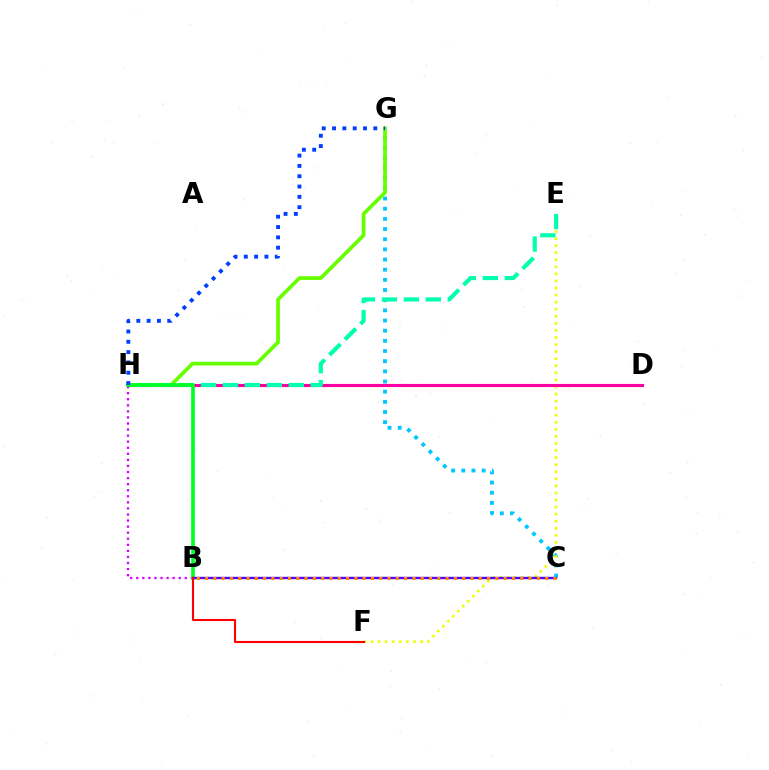{('C', 'G'): [{'color': '#00c7ff', 'line_style': 'dotted', 'thickness': 2.76}], ('E', 'F'): [{'color': '#eeff00', 'line_style': 'dotted', 'thickness': 1.92}], ('D', 'H'): [{'color': '#ff00a0', 'line_style': 'solid', 'thickness': 2.25}], ('G', 'H'): [{'color': '#66ff00', 'line_style': 'solid', 'thickness': 2.66}, {'color': '#003fff', 'line_style': 'dotted', 'thickness': 2.8}], ('E', 'H'): [{'color': '#00ffaf', 'line_style': 'dashed', 'thickness': 2.98}], ('B', 'H'): [{'color': '#d600ff', 'line_style': 'dotted', 'thickness': 1.65}, {'color': '#00ff27', 'line_style': 'solid', 'thickness': 2.64}], ('B', 'C'): [{'color': '#4f00ff', 'line_style': 'solid', 'thickness': 1.72}, {'color': '#ff8800', 'line_style': 'dotted', 'thickness': 2.25}], ('B', 'F'): [{'color': '#ff0000', 'line_style': 'solid', 'thickness': 1.51}]}